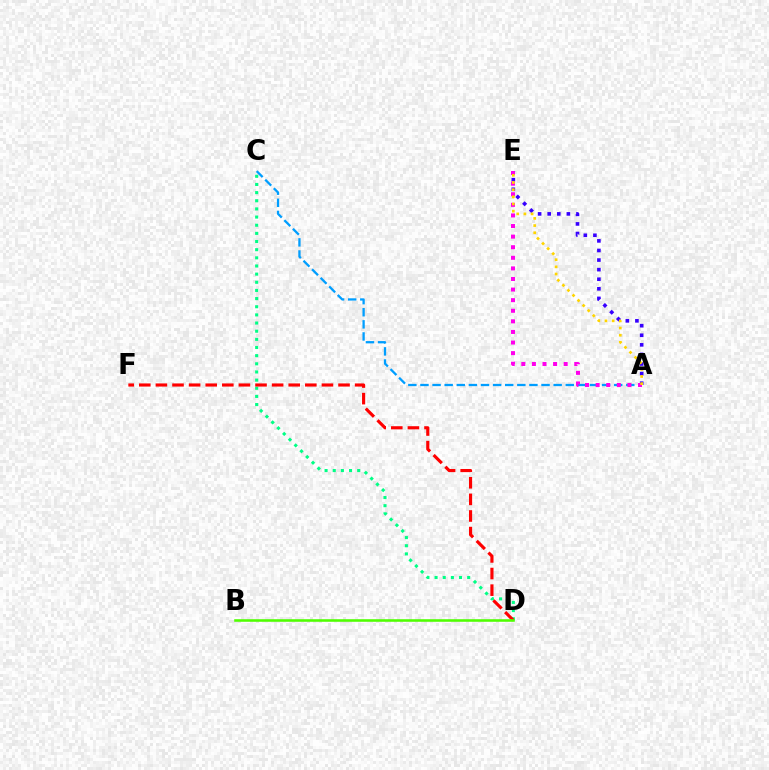{('C', 'D'): [{'color': '#00ff86', 'line_style': 'dotted', 'thickness': 2.21}], ('A', 'C'): [{'color': '#009eff', 'line_style': 'dashed', 'thickness': 1.64}], ('A', 'E'): [{'color': '#3700ff', 'line_style': 'dotted', 'thickness': 2.6}, {'color': '#ff00ed', 'line_style': 'dotted', 'thickness': 2.88}, {'color': '#ffd500', 'line_style': 'dotted', 'thickness': 1.95}], ('D', 'F'): [{'color': '#ff0000', 'line_style': 'dashed', 'thickness': 2.26}], ('B', 'D'): [{'color': '#4fff00', 'line_style': 'solid', 'thickness': 1.85}]}